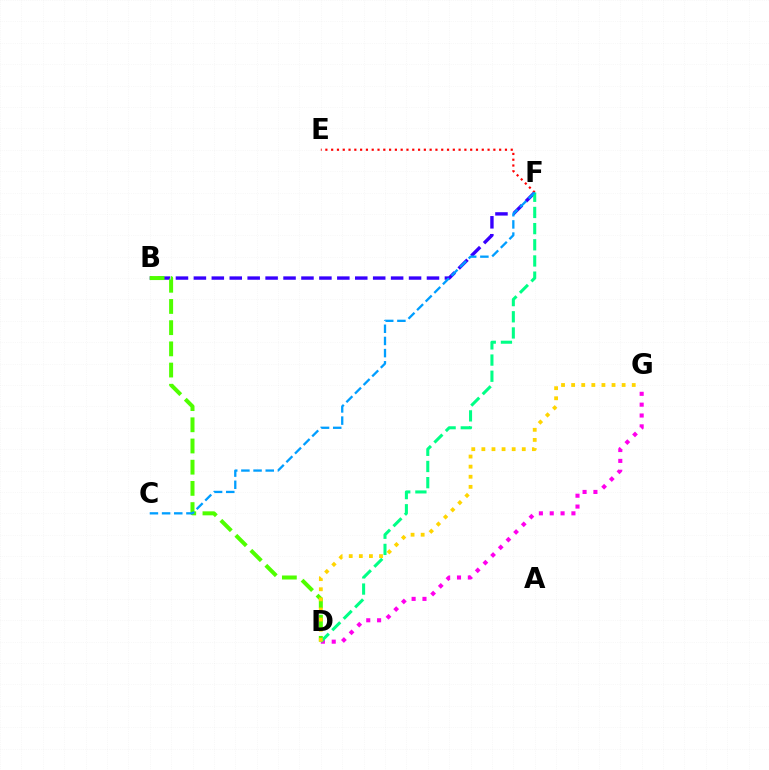{('B', 'F'): [{'color': '#3700ff', 'line_style': 'dashed', 'thickness': 2.44}], ('D', 'G'): [{'color': '#ff00ed', 'line_style': 'dotted', 'thickness': 2.95}, {'color': '#ffd500', 'line_style': 'dotted', 'thickness': 2.74}], ('B', 'D'): [{'color': '#4fff00', 'line_style': 'dashed', 'thickness': 2.88}], ('E', 'F'): [{'color': '#ff0000', 'line_style': 'dotted', 'thickness': 1.57}], ('D', 'F'): [{'color': '#00ff86', 'line_style': 'dashed', 'thickness': 2.2}], ('C', 'F'): [{'color': '#009eff', 'line_style': 'dashed', 'thickness': 1.65}]}